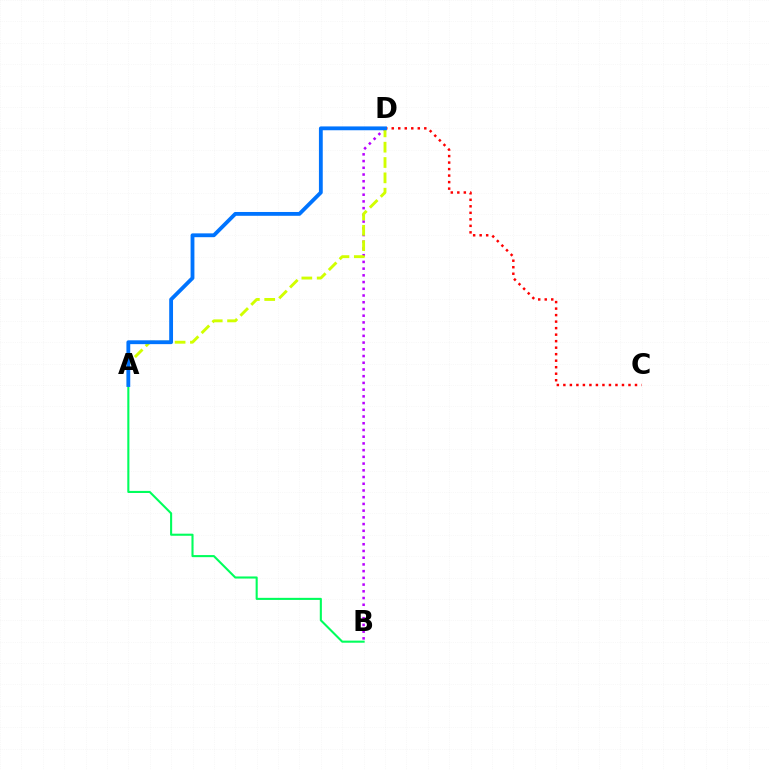{('A', 'B'): [{'color': '#00ff5c', 'line_style': 'solid', 'thickness': 1.51}], ('C', 'D'): [{'color': '#ff0000', 'line_style': 'dotted', 'thickness': 1.77}], ('B', 'D'): [{'color': '#b900ff', 'line_style': 'dotted', 'thickness': 1.83}], ('A', 'D'): [{'color': '#d1ff00', 'line_style': 'dashed', 'thickness': 2.08}, {'color': '#0074ff', 'line_style': 'solid', 'thickness': 2.75}]}